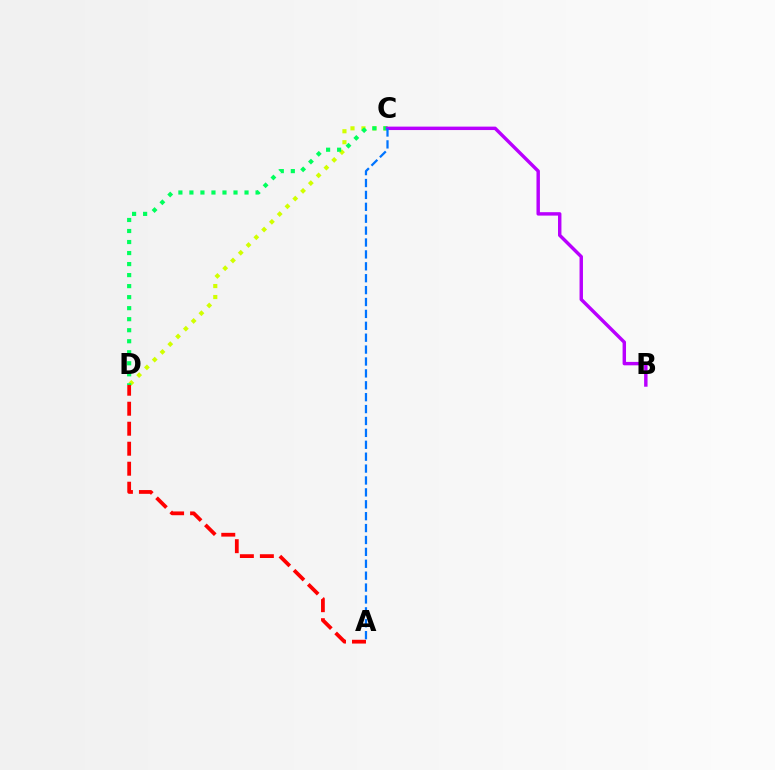{('C', 'D'): [{'color': '#d1ff00', 'line_style': 'dotted', 'thickness': 2.98}, {'color': '#00ff5c', 'line_style': 'dotted', 'thickness': 2.99}], ('B', 'C'): [{'color': '#b900ff', 'line_style': 'solid', 'thickness': 2.47}], ('A', 'D'): [{'color': '#ff0000', 'line_style': 'dashed', 'thickness': 2.72}], ('A', 'C'): [{'color': '#0074ff', 'line_style': 'dashed', 'thickness': 1.62}]}